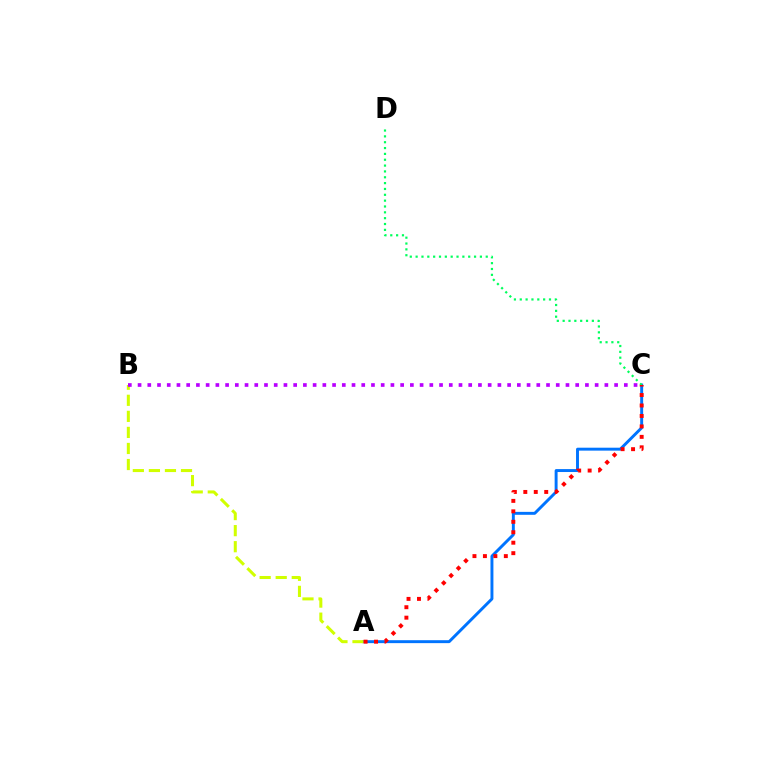{('A', 'C'): [{'color': '#0074ff', 'line_style': 'solid', 'thickness': 2.11}, {'color': '#ff0000', 'line_style': 'dotted', 'thickness': 2.84}], ('C', 'D'): [{'color': '#00ff5c', 'line_style': 'dotted', 'thickness': 1.59}], ('A', 'B'): [{'color': '#d1ff00', 'line_style': 'dashed', 'thickness': 2.18}], ('B', 'C'): [{'color': '#b900ff', 'line_style': 'dotted', 'thickness': 2.64}]}